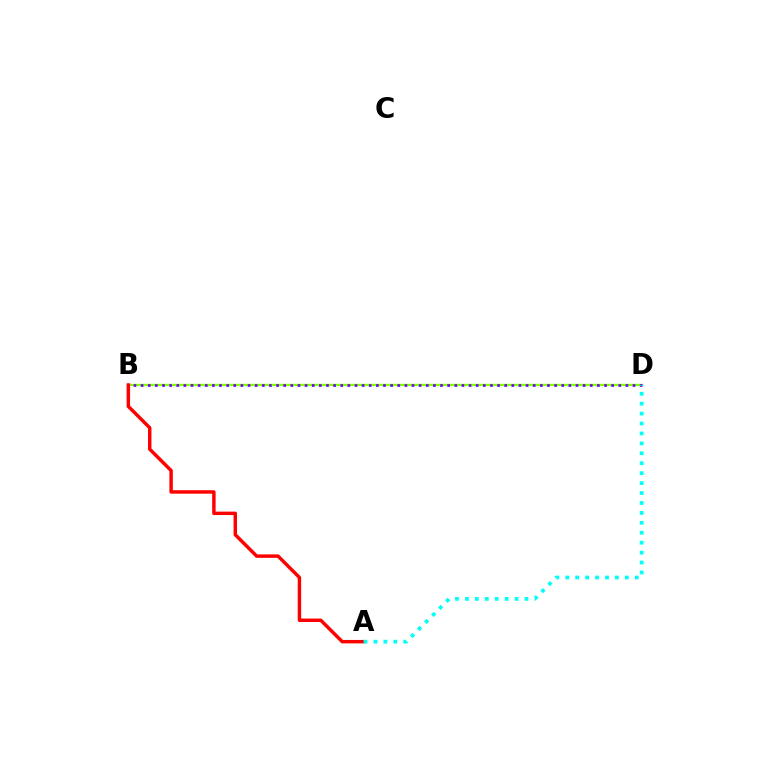{('B', 'D'): [{'color': '#84ff00', 'line_style': 'solid', 'thickness': 1.67}, {'color': '#7200ff', 'line_style': 'dotted', 'thickness': 1.94}], ('A', 'B'): [{'color': '#ff0000', 'line_style': 'solid', 'thickness': 2.48}], ('A', 'D'): [{'color': '#00fff6', 'line_style': 'dotted', 'thickness': 2.7}]}